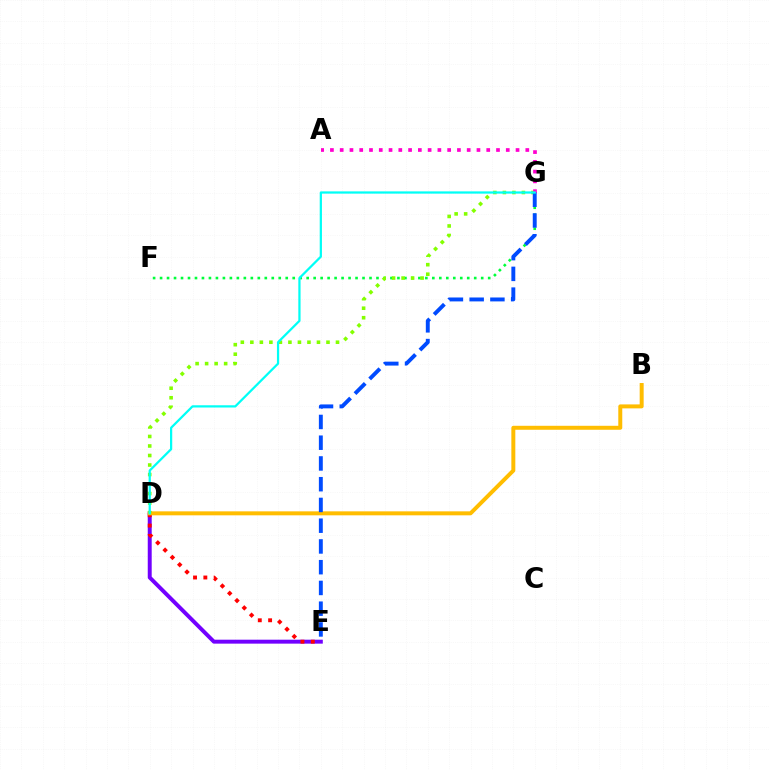{('D', 'E'): [{'color': '#7200ff', 'line_style': 'solid', 'thickness': 2.84}, {'color': '#ff0000', 'line_style': 'dotted', 'thickness': 2.8}], ('B', 'D'): [{'color': '#ffbd00', 'line_style': 'solid', 'thickness': 2.86}], ('F', 'G'): [{'color': '#00ff39', 'line_style': 'dotted', 'thickness': 1.9}], ('D', 'G'): [{'color': '#84ff00', 'line_style': 'dotted', 'thickness': 2.59}, {'color': '#00fff6', 'line_style': 'solid', 'thickness': 1.61}], ('A', 'G'): [{'color': '#ff00cf', 'line_style': 'dotted', 'thickness': 2.65}], ('E', 'G'): [{'color': '#004bff', 'line_style': 'dashed', 'thickness': 2.82}]}